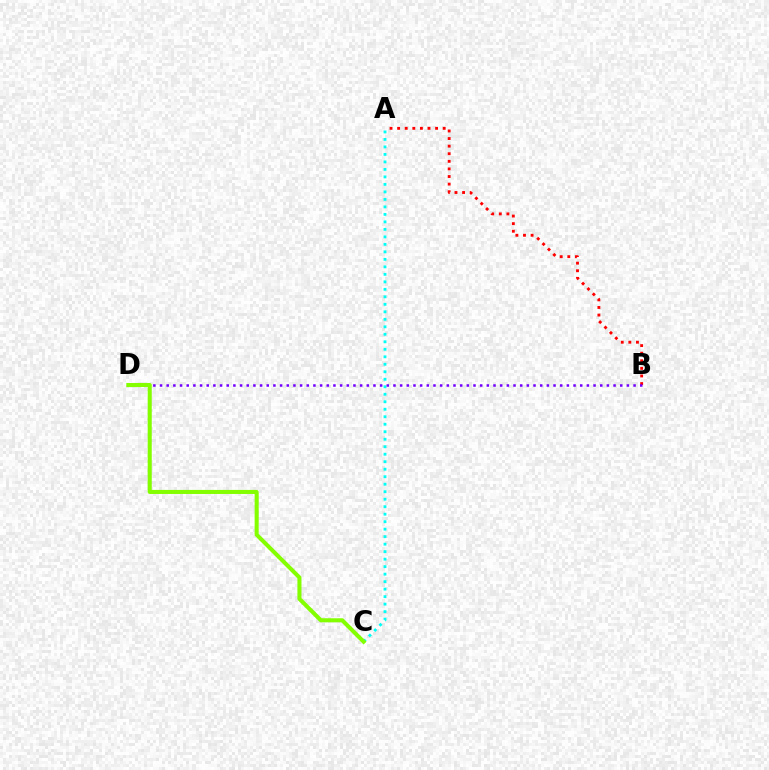{('A', 'B'): [{'color': '#ff0000', 'line_style': 'dotted', 'thickness': 2.06}], ('A', 'C'): [{'color': '#00fff6', 'line_style': 'dotted', 'thickness': 2.04}], ('B', 'D'): [{'color': '#7200ff', 'line_style': 'dotted', 'thickness': 1.81}], ('C', 'D'): [{'color': '#84ff00', 'line_style': 'solid', 'thickness': 2.92}]}